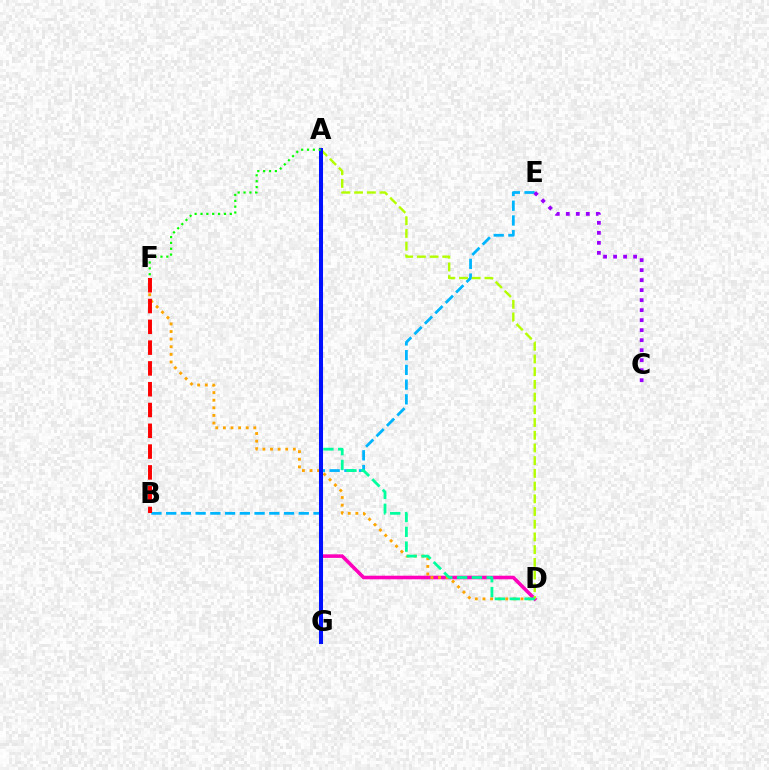{('B', 'E'): [{'color': '#00b5ff', 'line_style': 'dashed', 'thickness': 2.0}], ('A', 'D'): [{'color': '#ff00bd', 'line_style': 'solid', 'thickness': 2.57}, {'color': '#b3ff00', 'line_style': 'dashed', 'thickness': 1.73}, {'color': '#00ff9d', 'line_style': 'dashed', 'thickness': 2.01}], ('D', 'F'): [{'color': '#ffa500', 'line_style': 'dotted', 'thickness': 2.07}], ('A', 'G'): [{'color': '#0010ff', 'line_style': 'solid', 'thickness': 2.9}], ('B', 'F'): [{'color': '#ff0000', 'line_style': 'dashed', 'thickness': 2.82}], ('A', 'F'): [{'color': '#08ff00', 'line_style': 'dotted', 'thickness': 1.59}], ('C', 'E'): [{'color': '#9b00ff', 'line_style': 'dotted', 'thickness': 2.72}]}